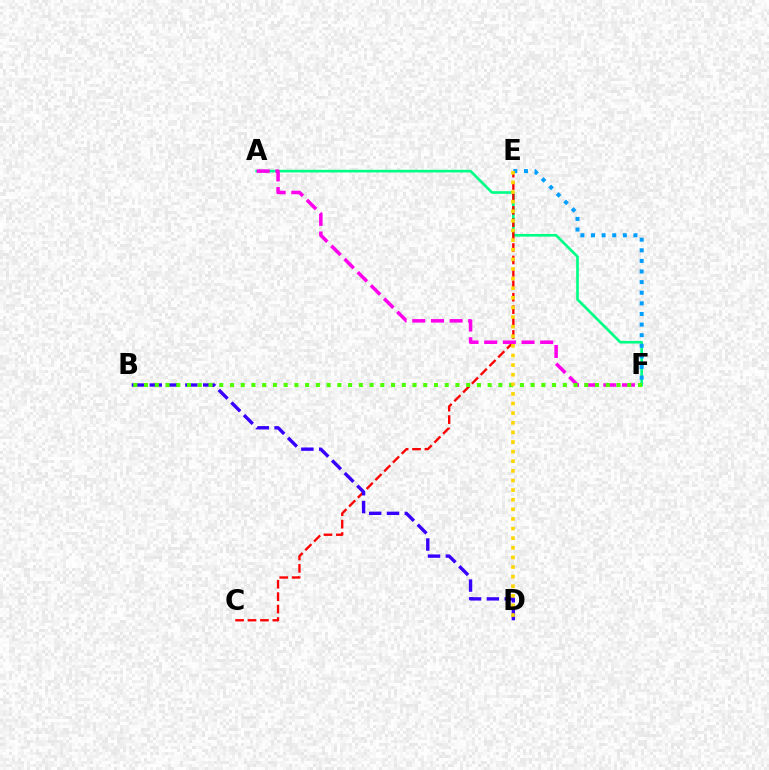{('A', 'F'): [{'color': '#00ff86', 'line_style': 'solid', 'thickness': 1.91}, {'color': '#ff00ed', 'line_style': 'dashed', 'thickness': 2.54}], ('C', 'E'): [{'color': '#ff0000', 'line_style': 'dashed', 'thickness': 1.69}], ('B', 'D'): [{'color': '#3700ff', 'line_style': 'dashed', 'thickness': 2.42}], ('E', 'F'): [{'color': '#009eff', 'line_style': 'dotted', 'thickness': 2.88}], ('B', 'F'): [{'color': '#4fff00', 'line_style': 'dotted', 'thickness': 2.92}], ('D', 'E'): [{'color': '#ffd500', 'line_style': 'dotted', 'thickness': 2.61}]}